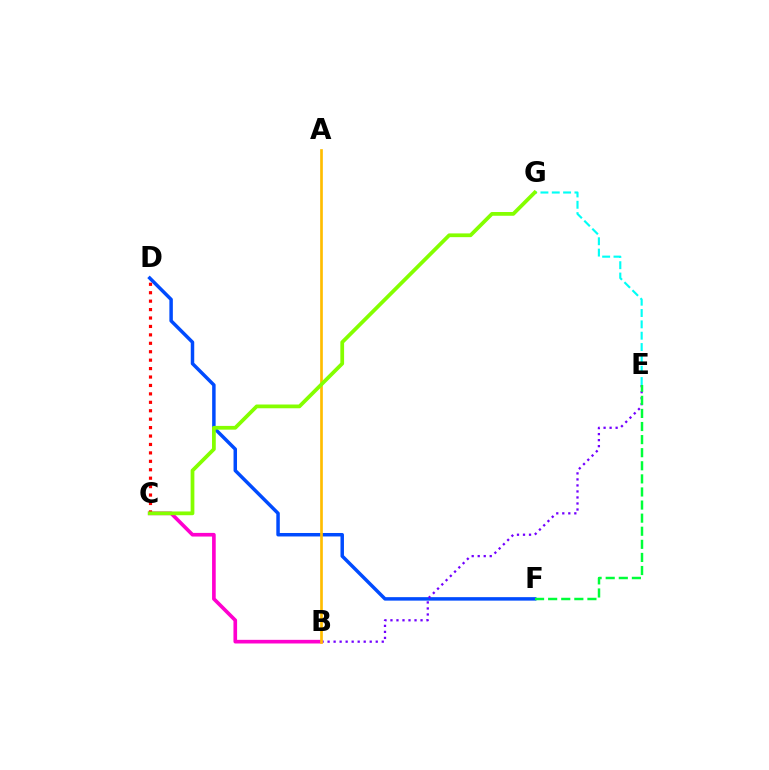{('D', 'F'): [{'color': '#004bff', 'line_style': 'solid', 'thickness': 2.5}], ('B', 'E'): [{'color': '#7200ff', 'line_style': 'dotted', 'thickness': 1.63}], ('B', 'C'): [{'color': '#ff00cf', 'line_style': 'solid', 'thickness': 2.63}], ('E', 'G'): [{'color': '#00fff6', 'line_style': 'dashed', 'thickness': 1.54}], ('A', 'B'): [{'color': '#ffbd00', 'line_style': 'solid', 'thickness': 1.92}], ('C', 'D'): [{'color': '#ff0000', 'line_style': 'dotted', 'thickness': 2.29}], ('C', 'G'): [{'color': '#84ff00', 'line_style': 'solid', 'thickness': 2.7}], ('E', 'F'): [{'color': '#00ff39', 'line_style': 'dashed', 'thickness': 1.78}]}